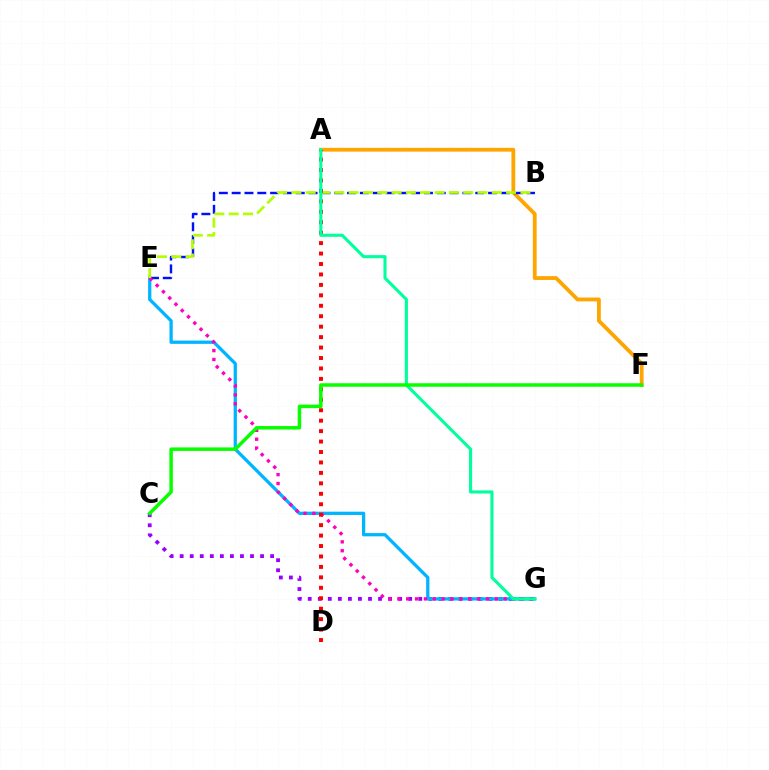{('A', 'F'): [{'color': '#ffa500', 'line_style': 'solid', 'thickness': 2.75}], ('C', 'G'): [{'color': '#9b00ff', 'line_style': 'dotted', 'thickness': 2.73}], ('B', 'E'): [{'color': '#0010ff', 'line_style': 'dashed', 'thickness': 1.74}, {'color': '#b3ff00', 'line_style': 'dashed', 'thickness': 1.94}], ('E', 'G'): [{'color': '#00b5ff', 'line_style': 'solid', 'thickness': 2.36}, {'color': '#ff00bd', 'line_style': 'dotted', 'thickness': 2.41}], ('A', 'D'): [{'color': '#ff0000', 'line_style': 'dotted', 'thickness': 2.84}], ('A', 'G'): [{'color': '#00ff9d', 'line_style': 'solid', 'thickness': 2.23}], ('C', 'F'): [{'color': '#08ff00', 'line_style': 'solid', 'thickness': 2.52}]}